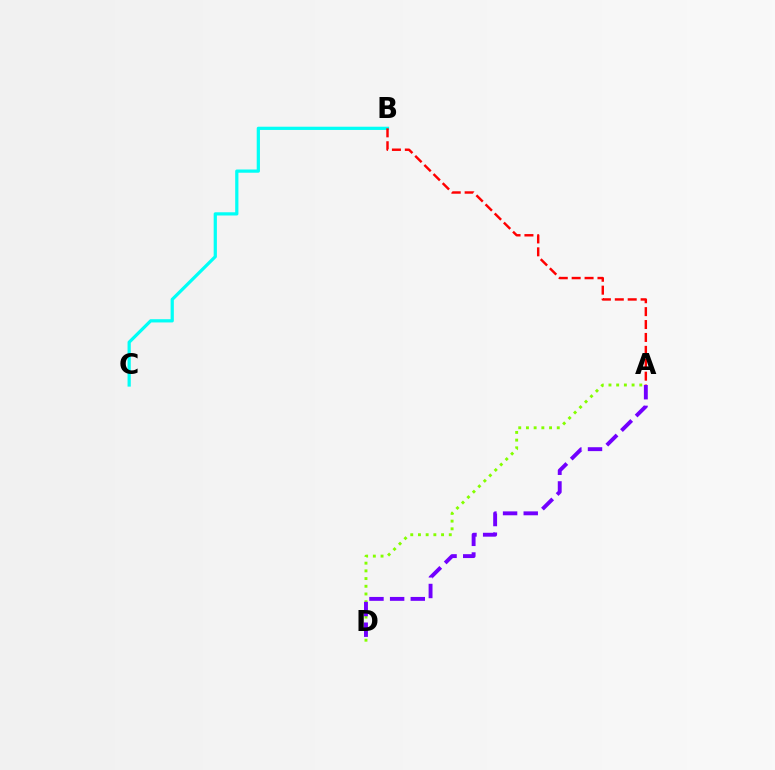{('B', 'C'): [{'color': '#00fff6', 'line_style': 'solid', 'thickness': 2.33}], ('A', 'D'): [{'color': '#84ff00', 'line_style': 'dotted', 'thickness': 2.09}, {'color': '#7200ff', 'line_style': 'dashed', 'thickness': 2.81}], ('A', 'B'): [{'color': '#ff0000', 'line_style': 'dashed', 'thickness': 1.75}]}